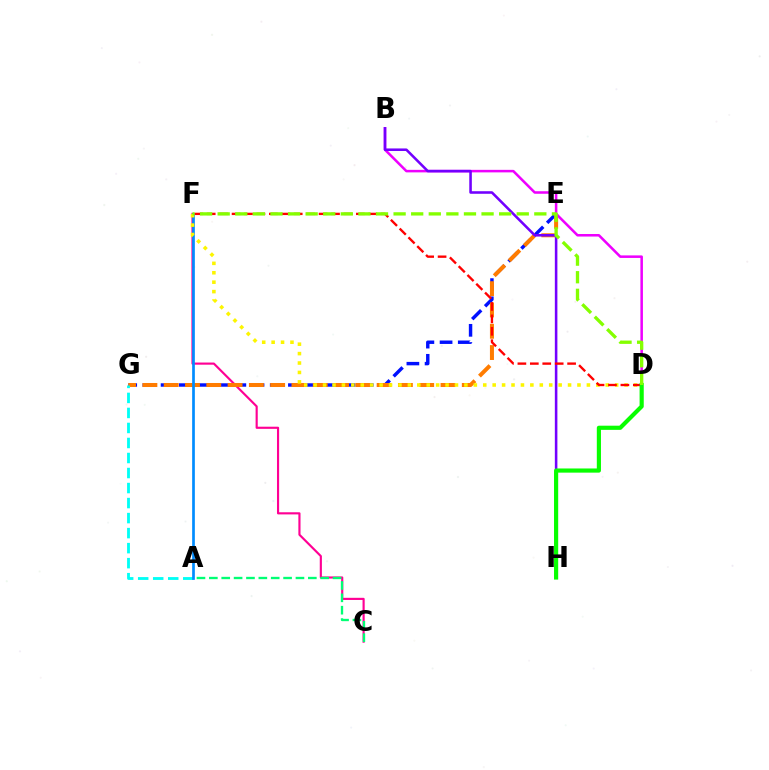{('C', 'F'): [{'color': '#ff0094', 'line_style': 'solid', 'thickness': 1.55}], ('E', 'G'): [{'color': '#0010ff', 'line_style': 'dashed', 'thickness': 2.47}, {'color': '#ff7c00', 'line_style': 'dashed', 'thickness': 2.89}], ('A', 'G'): [{'color': '#00fff6', 'line_style': 'dashed', 'thickness': 2.04}], ('B', 'D'): [{'color': '#ee00ff', 'line_style': 'solid', 'thickness': 1.83}], ('B', 'H'): [{'color': '#7200ff', 'line_style': 'solid', 'thickness': 1.84}], ('A', 'C'): [{'color': '#00ff74', 'line_style': 'dashed', 'thickness': 1.68}], ('A', 'F'): [{'color': '#008cff', 'line_style': 'solid', 'thickness': 1.94}], ('D', 'F'): [{'color': '#fcf500', 'line_style': 'dotted', 'thickness': 2.56}, {'color': '#ff0000', 'line_style': 'dashed', 'thickness': 1.69}, {'color': '#84ff00', 'line_style': 'dashed', 'thickness': 2.39}], ('D', 'H'): [{'color': '#08ff00', 'line_style': 'solid', 'thickness': 3.0}]}